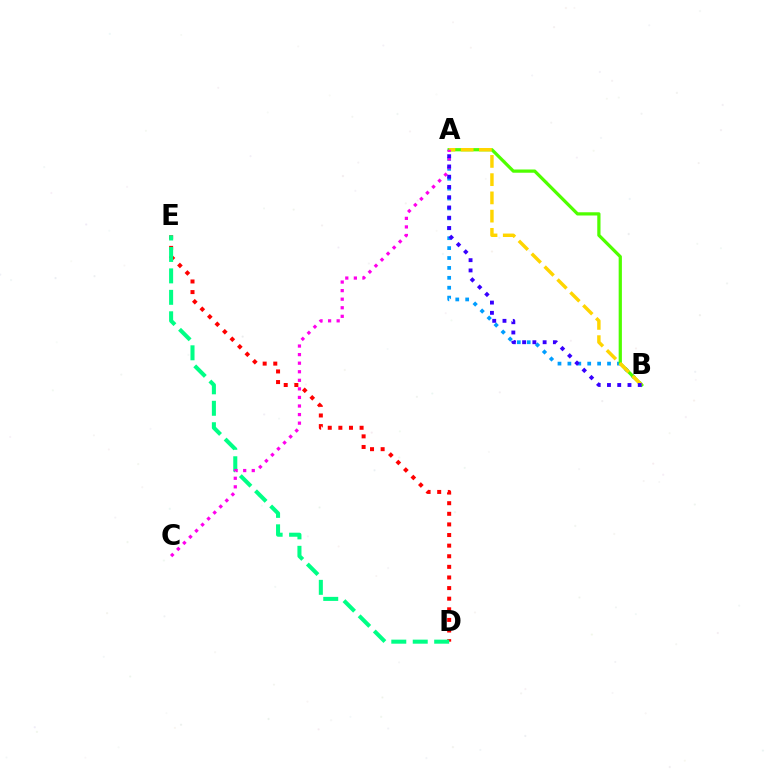{('A', 'B'): [{'color': '#009eff', 'line_style': 'dotted', 'thickness': 2.69}, {'color': '#4fff00', 'line_style': 'solid', 'thickness': 2.33}, {'color': '#ffd500', 'line_style': 'dashed', 'thickness': 2.48}, {'color': '#3700ff', 'line_style': 'dotted', 'thickness': 2.79}], ('D', 'E'): [{'color': '#ff0000', 'line_style': 'dotted', 'thickness': 2.88}, {'color': '#00ff86', 'line_style': 'dashed', 'thickness': 2.91}], ('A', 'C'): [{'color': '#ff00ed', 'line_style': 'dotted', 'thickness': 2.33}]}